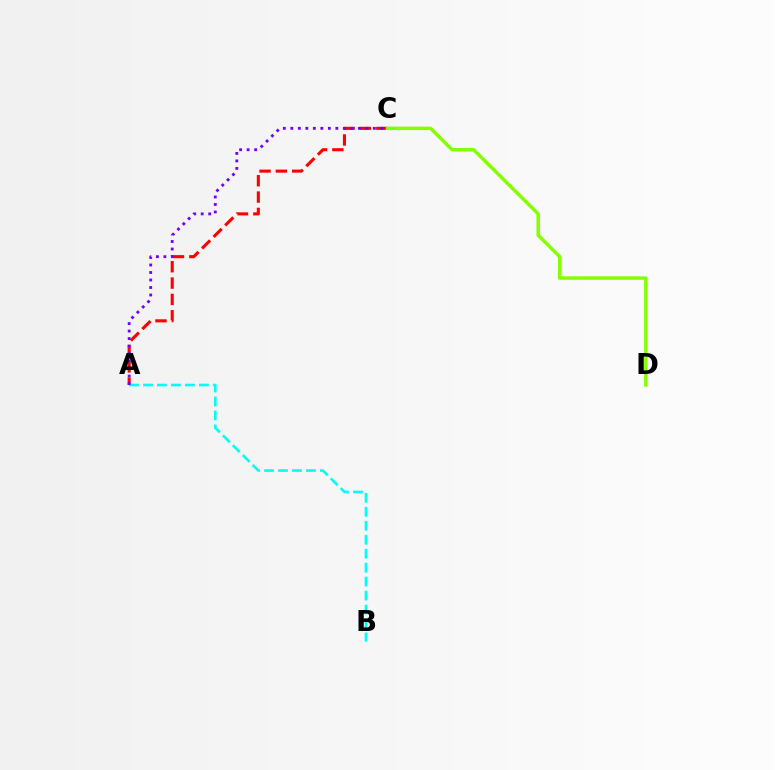{('A', 'C'): [{'color': '#ff0000', 'line_style': 'dashed', 'thickness': 2.22}, {'color': '#7200ff', 'line_style': 'dotted', 'thickness': 2.04}], ('A', 'B'): [{'color': '#00fff6', 'line_style': 'dashed', 'thickness': 1.9}], ('C', 'D'): [{'color': '#84ff00', 'line_style': 'solid', 'thickness': 2.48}]}